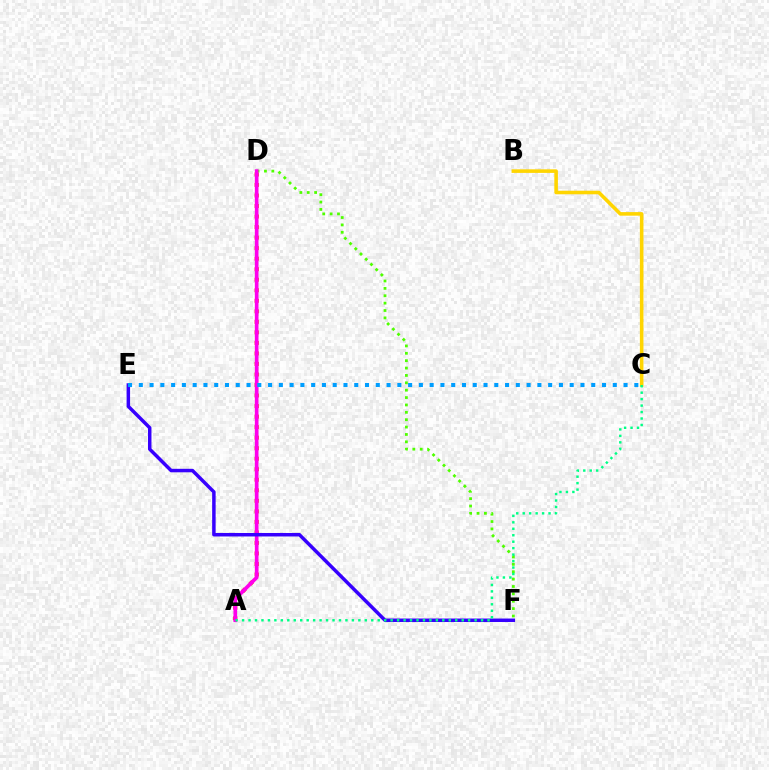{('A', 'D'): [{'color': '#ff0000', 'line_style': 'dotted', 'thickness': 2.86}, {'color': '#ff00ed', 'line_style': 'solid', 'thickness': 2.64}], ('D', 'F'): [{'color': '#4fff00', 'line_style': 'dotted', 'thickness': 2.0}], ('B', 'C'): [{'color': '#ffd500', 'line_style': 'solid', 'thickness': 2.58}], ('E', 'F'): [{'color': '#3700ff', 'line_style': 'solid', 'thickness': 2.51}], ('C', 'E'): [{'color': '#009eff', 'line_style': 'dotted', 'thickness': 2.93}], ('A', 'C'): [{'color': '#00ff86', 'line_style': 'dotted', 'thickness': 1.76}]}